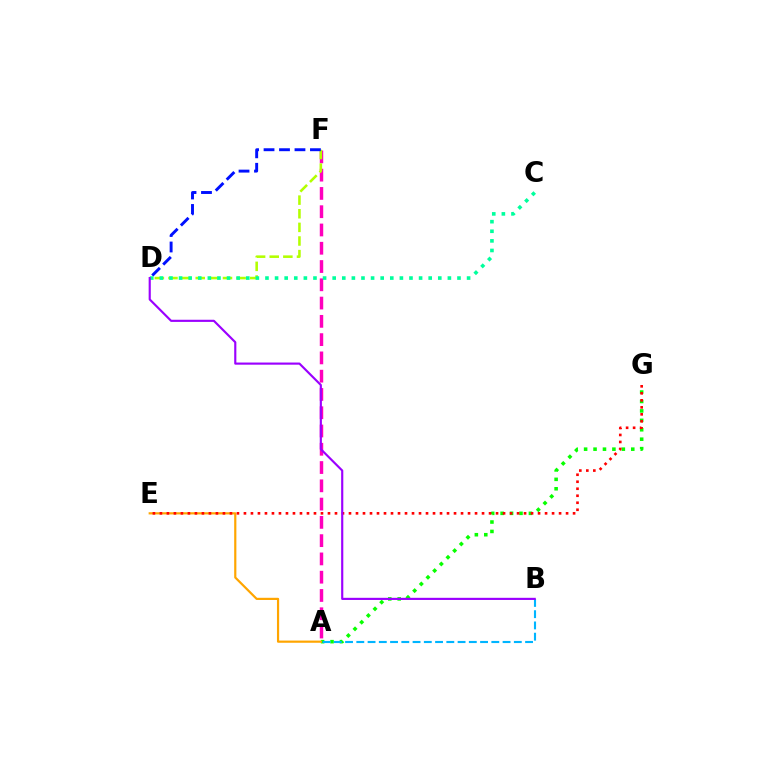{('A', 'G'): [{'color': '#08ff00', 'line_style': 'dotted', 'thickness': 2.56}], ('A', 'E'): [{'color': '#ffa500', 'line_style': 'solid', 'thickness': 1.58}], ('A', 'B'): [{'color': '#00b5ff', 'line_style': 'dashed', 'thickness': 1.53}], ('A', 'F'): [{'color': '#ff00bd', 'line_style': 'dashed', 'thickness': 2.48}], ('D', 'F'): [{'color': '#b3ff00', 'line_style': 'dashed', 'thickness': 1.85}, {'color': '#0010ff', 'line_style': 'dashed', 'thickness': 2.1}], ('E', 'G'): [{'color': '#ff0000', 'line_style': 'dotted', 'thickness': 1.9}], ('C', 'D'): [{'color': '#00ff9d', 'line_style': 'dotted', 'thickness': 2.61}], ('B', 'D'): [{'color': '#9b00ff', 'line_style': 'solid', 'thickness': 1.55}]}